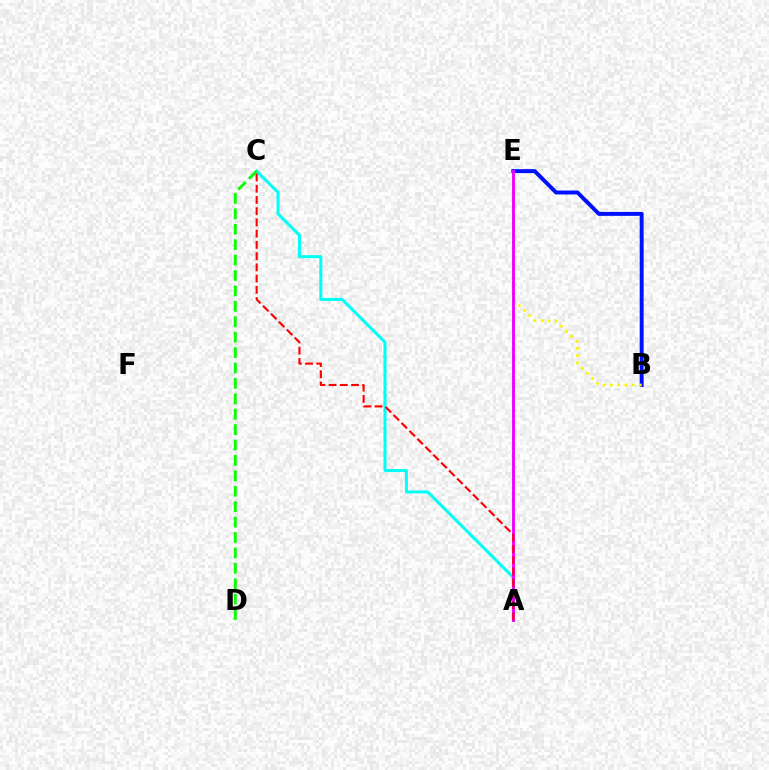{('A', 'C'): [{'color': '#00fff6', 'line_style': 'solid', 'thickness': 2.18}, {'color': '#ff0000', 'line_style': 'dashed', 'thickness': 1.53}], ('C', 'D'): [{'color': '#08ff00', 'line_style': 'dashed', 'thickness': 2.09}], ('B', 'E'): [{'color': '#0010ff', 'line_style': 'solid', 'thickness': 2.83}, {'color': '#fcf500', 'line_style': 'dotted', 'thickness': 1.97}], ('A', 'E'): [{'color': '#ee00ff', 'line_style': 'solid', 'thickness': 2.06}]}